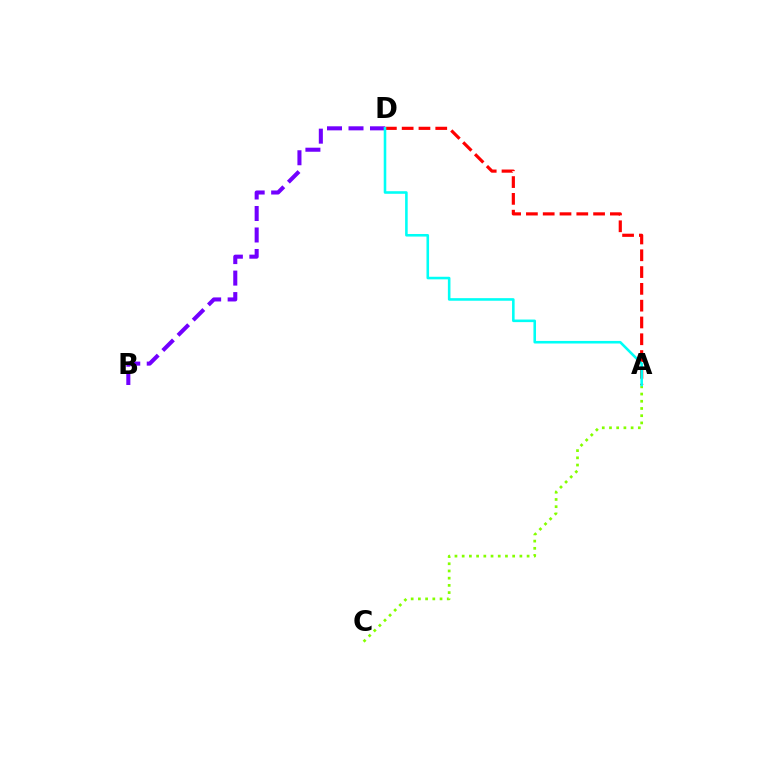{('B', 'D'): [{'color': '#7200ff', 'line_style': 'dashed', 'thickness': 2.92}], ('A', 'C'): [{'color': '#84ff00', 'line_style': 'dotted', 'thickness': 1.96}], ('A', 'D'): [{'color': '#ff0000', 'line_style': 'dashed', 'thickness': 2.28}, {'color': '#00fff6', 'line_style': 'solid', 'thickness': 1.86}]}